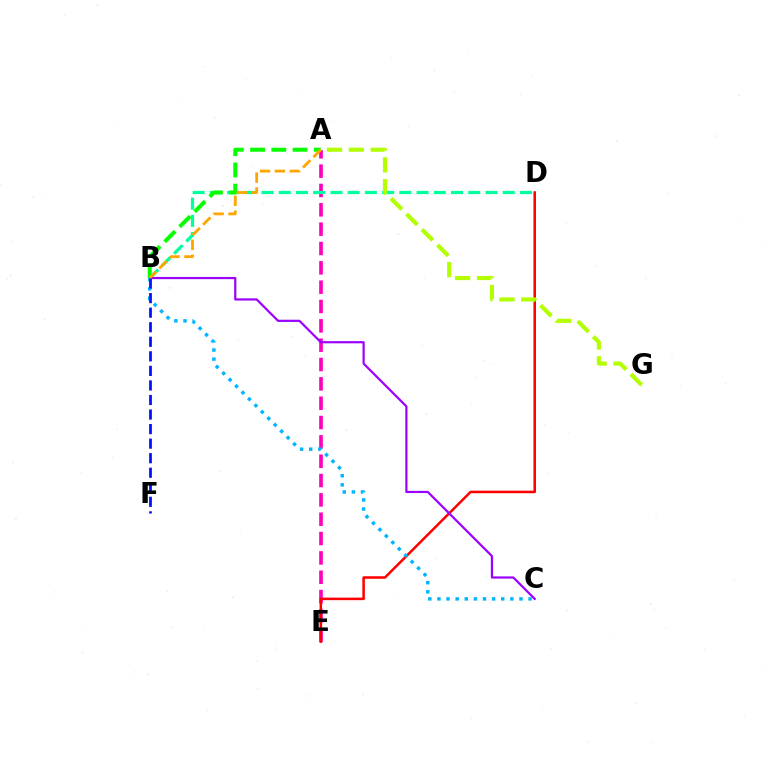{('A', 'E'): [{'color': '#ff00bd', 'line_style': 'dashed', 'thickness': 2.63}], ('D', 'E'): [{'color': '#ff0000', 'line_style': 'solid', 'thickness': 1.82}], ('B', 'D'): [{'color': '#00ff9d', 'line_style': 'dashed', 'thickness': 2.34}], ('B', 'C'): [{'color': '#9b00ff', 'line_style': 'solid', 'thickness': 1.59}, {'color': '#00b5ff', 'line_style': 'dotted', 'thickness': 2.48}], ('A', 'B'): [{'color': '#08ff00', 'line_style': 'dashed', 'thickness': 2.89}, {'color': '#ffa500', 'line_style': 'dashed', 'thickness': 2.02}], ('A', 'G'): [{'color': '#b3ff00', 'line_style': 'dashed', 'thickness': 2.97}], ('B', 'F'): [{'color': '#0010ff', 'line_style': 'dashed', 'thickness': 1.98}]}